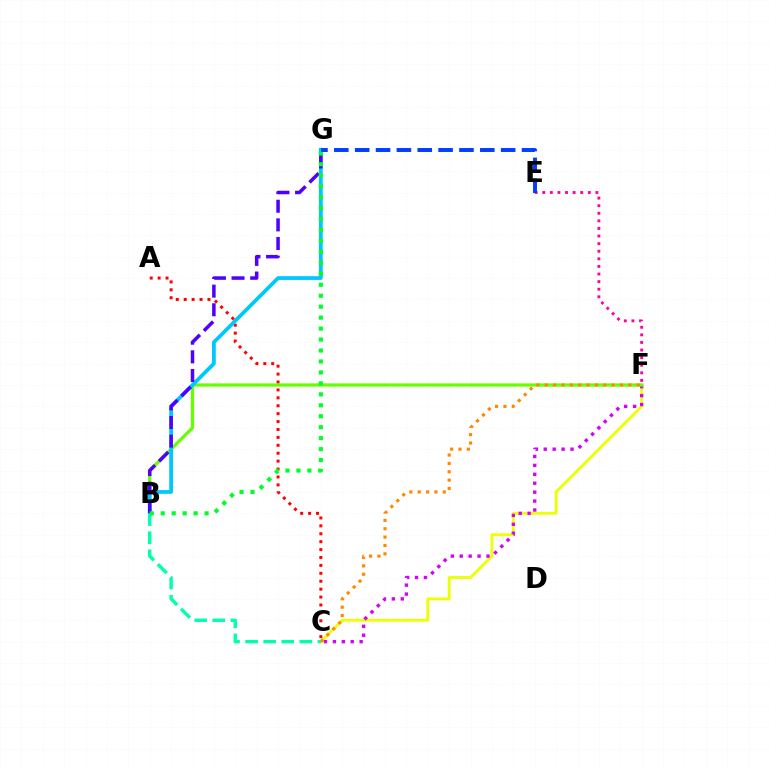{('C', 'F'): [{'color': '#eeff00', 'line_style': 'solid', 'thickness': 2.04}, {'color': '#d600ff', 'line_style': 'dotted', 'thickness': 2.42}, {'color': '#ff8800', 'line_style': 'dotted', 'thickness': 2.27}], ('A', 'C'): [{'color': '#ff0000', 'line_style': 'dotted', 'thickness': 2.15}], ('B', 'F'): [{'color': '#66ff00', 'line_style': 'solid', 'thickness': 2.34}], ('B', 'G'): [{'color': '#00c7ff', 'line_style': 'solid', 'thickness': 2.7}, {'color': '#4f00ff', 'line_style': 'dashed', 'thickness': 2.53}, {'color': '#00ff27', 'line_style': 'dotted', 'thickness': 2.98}], ('E', 'F'): [{'color': '#ff00a0', 'line_style': 'dotted', 'thickness': 2.06}], ('B', 'C'): [{'color': '#00ffaf', 'line_style': 'dashed', 'thickness': 2.46}], ('E', 'G'): [{'color': '#003fff', 'line_style': 'dashed', 'thickness': 2.83}]}